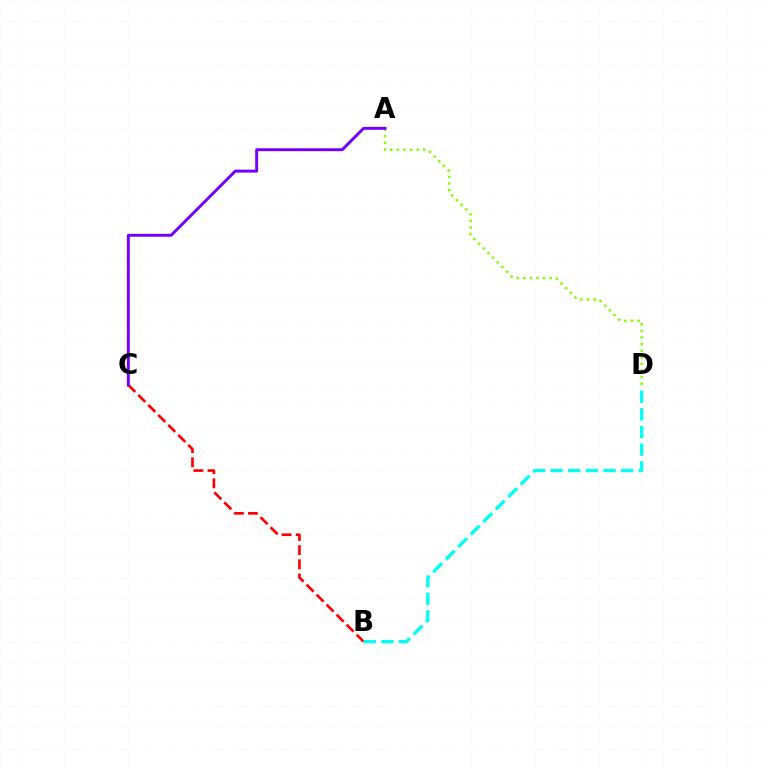{('A', 'D'): [{'color': '#84ff00', 'line_style': 'dotted', 'thickness': 1.79}], ('B', 'C'): [{'color': '#ff0000', 'line_style': 'dashed', 'thickness': 1.92}], ('B', 'D'): [{'color': '#00fff6', 'line_style': 'dashed', 'thickness': 2.4}], ('A', 'C'): [{'color': '#7200ff', 'line_style': 'solid', 'thickness': 2.11}]}